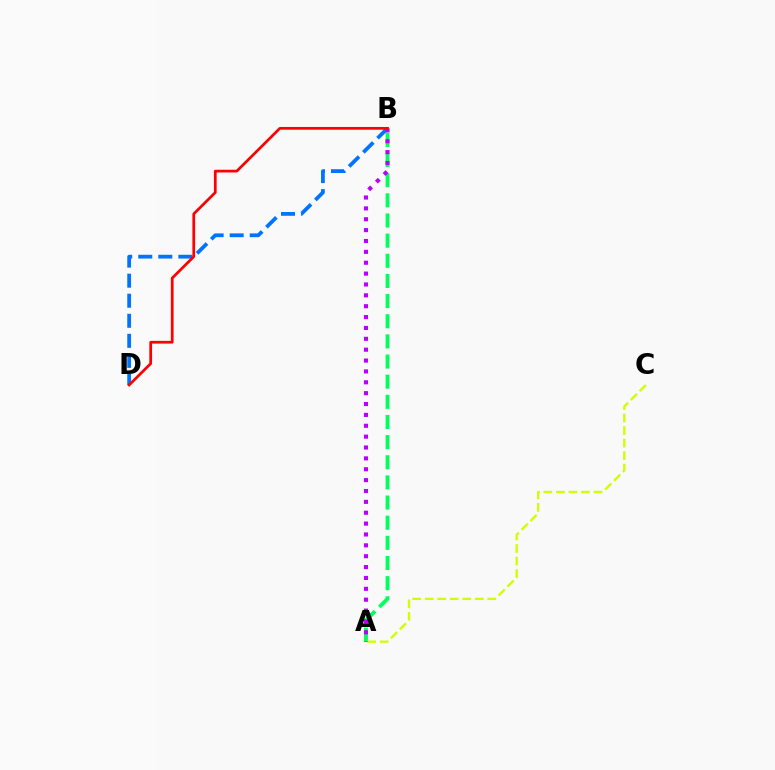{('B', 'D'): [{'color': '#0074ff', 'line_style': 'dashed', 'thickness': 2.72}, {'color': '#ff0000', 'line_style': 'solid', 'thickness': 1.97}], ('A', 'B'): [{'color': '#00ff5c', 'line_style': 'dashed', 'thickness': 2.74}, {'color': '#b900ff', 'line_style': 'dotted', 'thickness': 2.95}], ('A', 'C'): [{'color': '#d1ff00', 'line_style': 'dashed', 'thickness': 1.7}]}